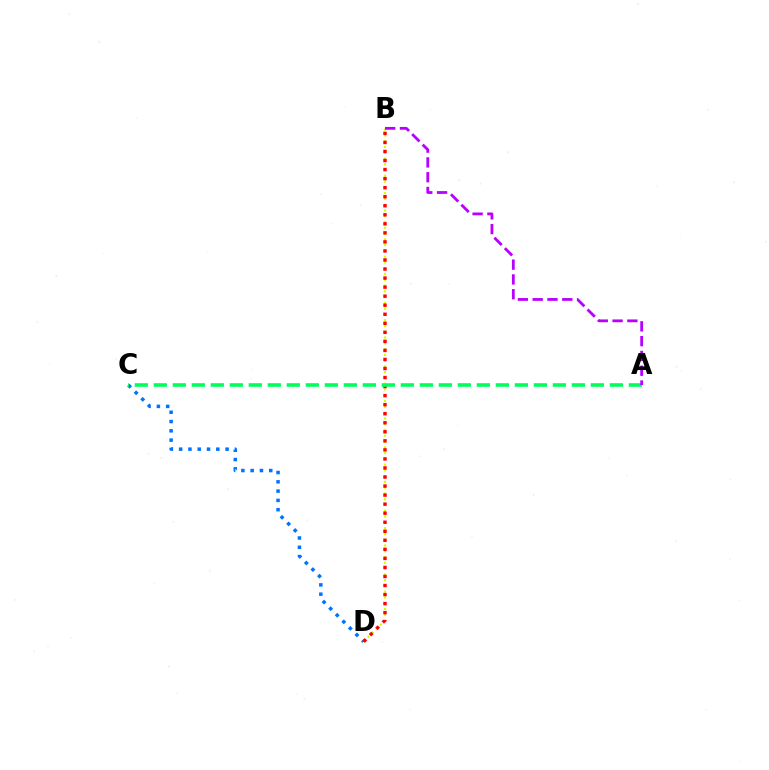{('B', 'D'): [{'color': '#d1ff00', 'line_style': 'dotted', 'thickness': 1.57}, {'color': '#ff0000', 'line_style': 'dotted', 'thickness': 2.46}], ('C', 'D'): [{'color': '#0074ff', 'line_style': 'dotted', 'thickness': 2.52}], ('A', 'C'): [{'color': '#00ff5c', 'line_style': 'dashed', 'thickness': 2.58}], ('A', 'B'): [{'color': '#b900ff', 'line_style': 'dashed', 'thickness': 2.01}]}